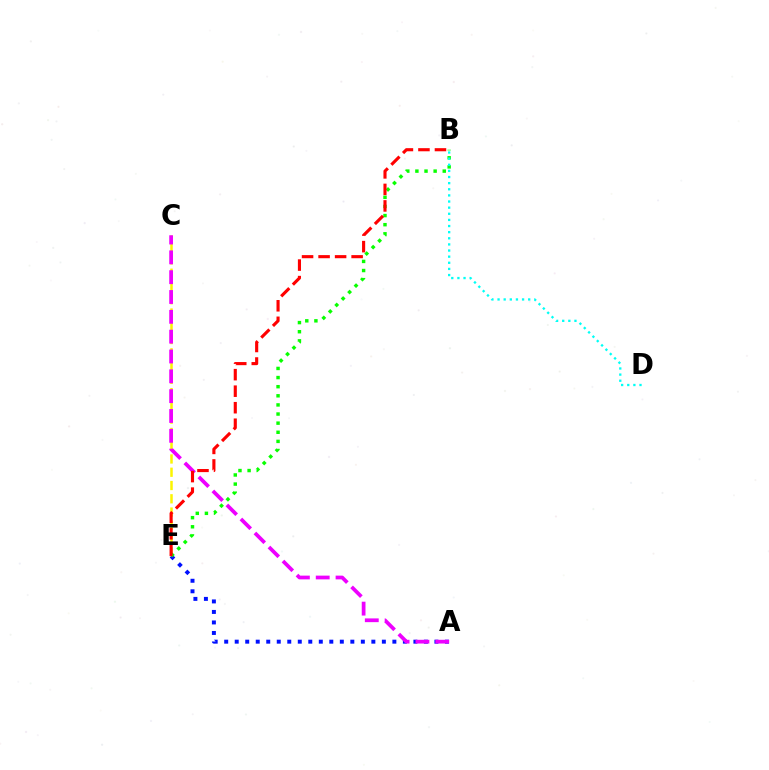{('C', 'E'): [{'color': '#fcf500', 'line_style': 'dashed', 'thickness': 1.8}], ('A', 'E'): [{'color': '#0010ff', 'line_style': 'dotted', 'thickness': 2.86}], ('A', 'C'): [{'color': '#ee00ff', 'line_style': 'dashed', 'thickness': 2.69}], ('B', 'E'): [{'color': '#08ff00', 'line_style': 'dotted', 'thickness': 2.48}, {'color': '#ff0000', 'line_style': 'dashed', 'thickness': 2.24}], ('B', 'D'): [{'color': '#00fff6', 'line_style': 'dotted', 'thickness': 1.66}]}